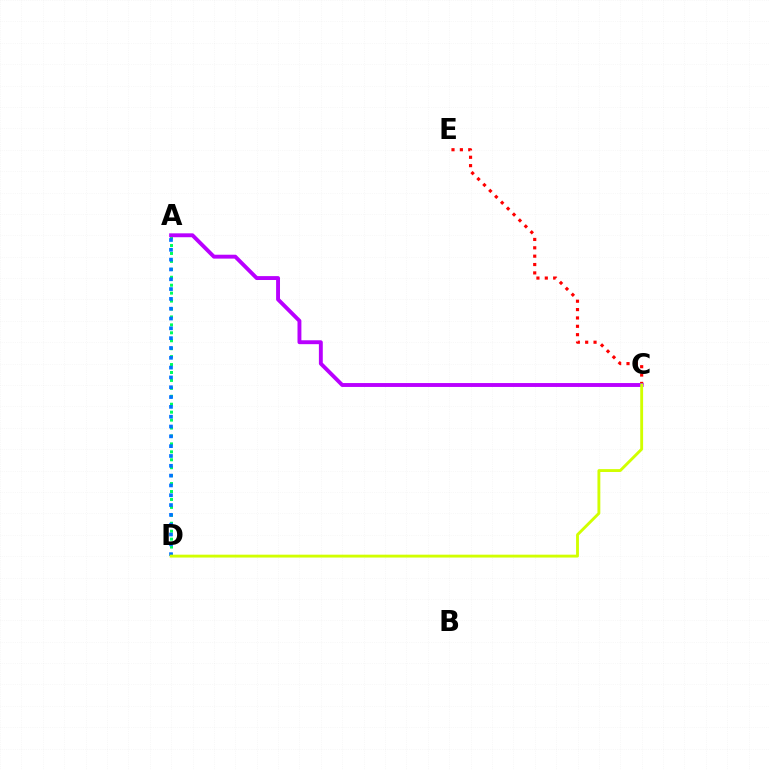{('C', 'E'): [{'color': '#ff0000', 'line_style': 'dotted', 'thickness': 2.27}], ('A', 'D'): [{'color': '#00ff5c', 'line_style': 'dotted', 'thickness': 2.16}, {'color': '#0074ff', 'line_style': 'dotted', 'thickness': 2.67}], ('A', 'C'): [{'color': '#b900ff', 'line_style': 'solid', 'thickness': 2.8}], ('C', 'D'): [{'color': '#d1ff00', 'line_style': 'solid', 'thickness': 2.06}]}